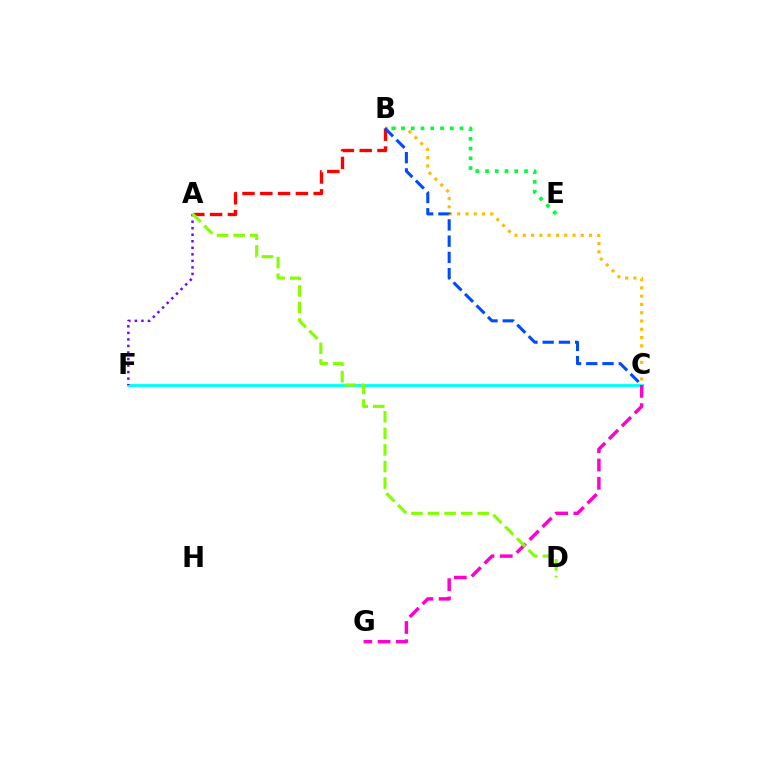{('A', 'B'): [{'color': '#ff0000', 'line_style': 'dashed', 'thickness': 2.42}], ('B', 'C'): [{'color': '#ffbd00', 'line_style': 'dotted', 'thickness': 2.25}, {'color': '#004bff', 'line_style': 'dashed', 'thickness': 2.21}], ('B', 'E'): [{'color': '#00ff39', 'line_style': 'dotted', 'thickness': 2.65}], ('C', 'F'): [{'color': '#00fff6', 'line_style': 'solid', 'thickness': 2.06}], ('A', 'F'): [{'color': '#7200ff', 'line_style': 'dotted', 'thickness': 1.78}], ('C', 'G'): [{'color': '#ff00cf', 'line_style': 'dashed', 'thickness': 2.48}], ('A', 'D'): [{'color': '#84ff00', 'line_style': 'dashed', 'thickness': 2.25}]}